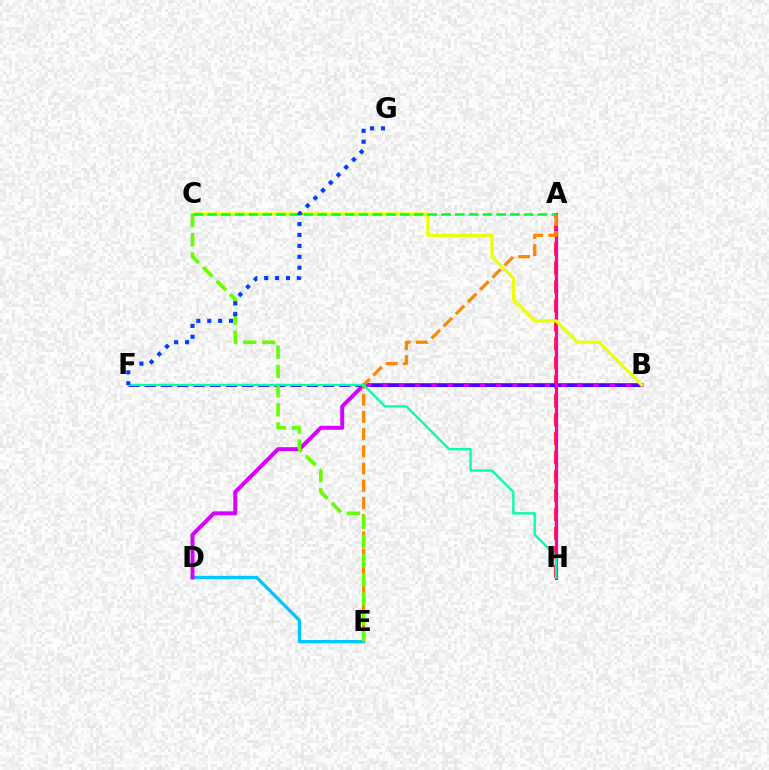{('A', 'H'): [{'color': '#ff0000', 'line_style': 'dashed', 'thickness': 2.58}, {'color': '#ff00a0', 'line_style': 'solid', 'thickness': 2.3}], ('D', 'E'): [{'color': '#00c7ff', 'line_style': 'solid', 'thickness': 2.4}], ('B', 'D'): [{'color': '#d600ff', 'line_style': 'solid', 'thickness': 2.86}], ('B', 'F'): [{'color': '#4f00ff', 'line_style': 'dashed', 'thickness': 2.2}], ('A', 'E'): [{'color': '#ff8800', 'line_style': 'dashed', 'thickness': 2.34}], ('B', 'C'): [{'color': '#eeff00', 'line_style': 'solid', 'thickness': 2.27}], ('C', 'E'): [{'color': '#66ff00', 'line_style': 'dashed', 'thickness': 2.61}], ('A', 'C'): [{'color': '#00ff27', 'line_style': 'dashed', 'thickness': 1.87}], ('F', 'H'): [{'color': '#00ffaf', 'line_style': 'solid', 'thickness': 1.69}], ('F', 'G'): [{'color': '#003fff', 'line_style': 'dotted', 'thickness': 2.96}]}